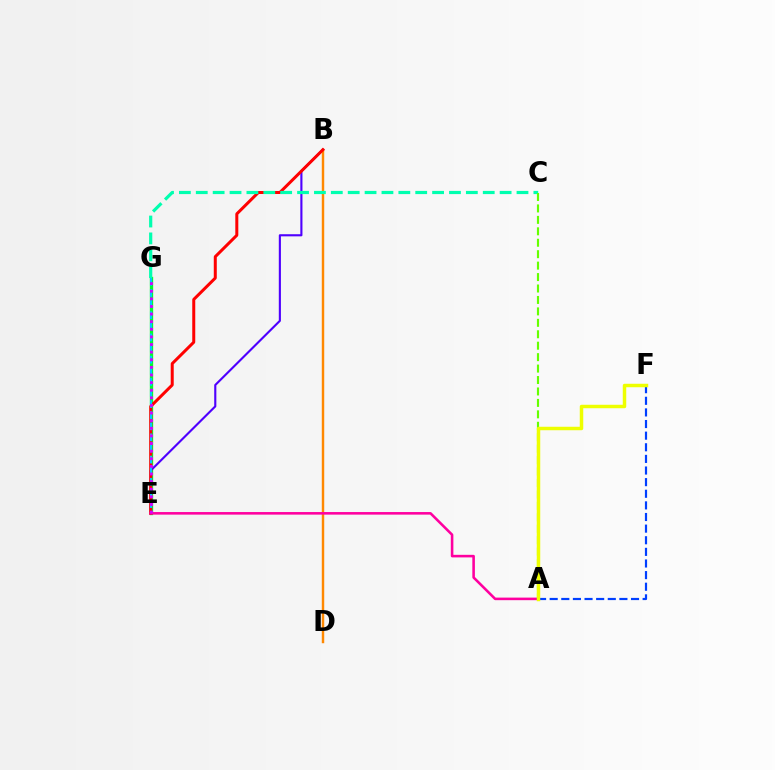{('E', 'G'): [{'color': '#00ff27', 'line_style': 'solid', 'thickness': 2.4}, {'color': '#00c7ff', 'line_style': 'dashed', 'thickness': 1.51}, {'color': '#d600ff', 'line_style': 'dotted', 'thickness': 2.07}], ('A', 'F'): [{'color': '#003fff', 'line_style': 'dashed', 'thickness': 1.58}, {'color': '#eeff00', 'line_style': 'solid', 'thickness': 2.5}], ('B', 'E'): [{'color': '#4f00ff', 'line_style': 'solid', 'thickness': 1.53}, {'color': '#ff0000', 'line_style': 'solid', 'thickness': 2.16}], ('B', 'D'): [{'color': '#ff8800', 'line_style': 'solid', 'thickness': 1.76}], ('C', 'G'): [{'color': '#00ffaf', 'line_style': 'dashed', 'thickness': 2.29}], ('A', 'C'): [{'color': '#66ff00', 'line_style': 'dashed', 'thickness': 1.55}], ('A', 'E'): [{'color': '#ff00a0', 'line_style': 'solid', 'thickness': 1.85}]}